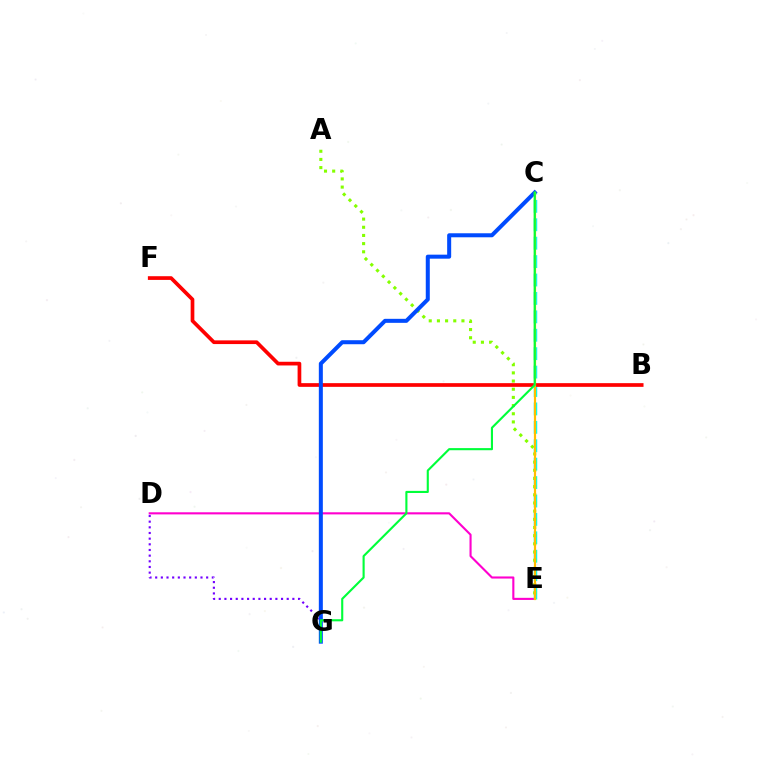{('D', 'E'): [{'color': '#ff00cf', 'line_style': 'solid', 'thickness': 1.52}], ('C', 'E'): [{'color': '#00fff6', 'line_style': 'dashed', 'thickness': 2.5}, {'color': '#ffbd00', 'line_style': 'solid', 'thickness': 1.59}], ('B', 'F'): [{'color': '#ff0000', 'line_style': 'solid', 'thickness': 2.66}], ('D', 'G'): [{'color': '#7200ff', 'line_style': 'dotted', 'thickness': 1.54}], ('A', 'E'): [{'color': '#84ff00', 'line_style': 'dotted', 'thickness': 2.22}], ('C', 'G'): [{'color': '#004bff', 'line_style': 'solid', 'thickness': 2.89}, {'color': '#00ff39', 'line_style': 'solid', 'thickness': 1.53}]}